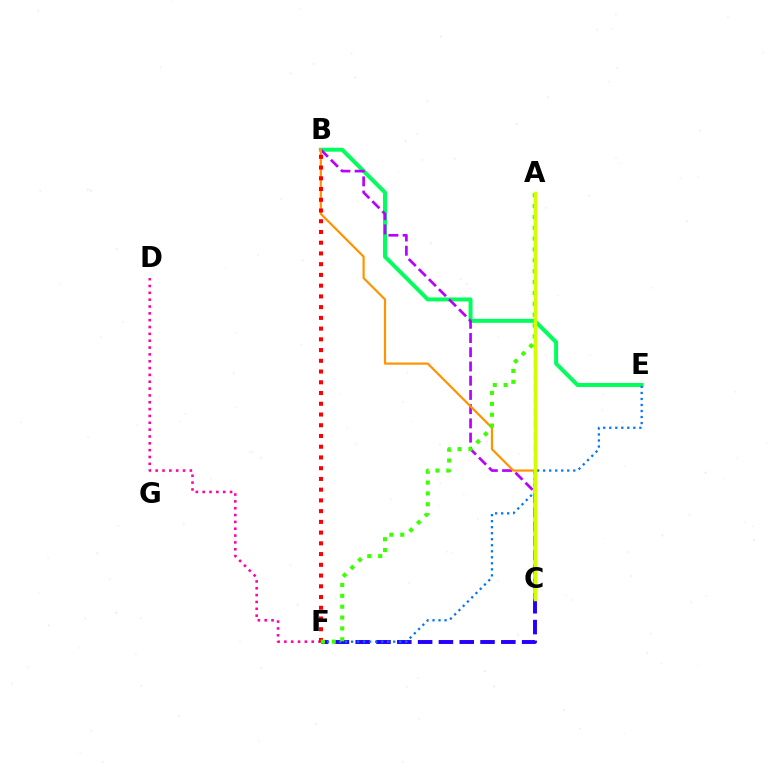{('C', 'F'): [{'color': '#2500ff', 'line_style': 'dashed', 'thickness': 2.83}], ('A', 'C'): [{'color': '#00fff6', 'line_style': 'dashed', 'thickness': 1.63}, {'color': '#d1ff00', 'line_style': 'solid', 'thickness': 2.49}], ('B', 'E'): [{'color': '#00ff5c', 'line_style': 'solid', 'thickness': 2.86}], ('E', 'F'): [{'color': '#0074ff', 'line_style': 'dotted', 'thickness': 1.64}], ('B', 'C'): [{'color': '#b900ff', 'line_style': 'dashed', 'thickness': 1.93}, {'color': '#ff9400', 'line_style': 'solid', 'thickness': 1.58}], ('D', 'F'): [{'color': '#ff00ac', 'line_style': 'dotted', 'thickness': 1.86}], ('B', 'F'): [{'color': '#ff0000', 'line_style': 'dotted', 'thickness': 2.92}], ('A', 'F'): [{'color': '#3dff00', 'line_style': 'dotted', 'thickness': 2.95}]}